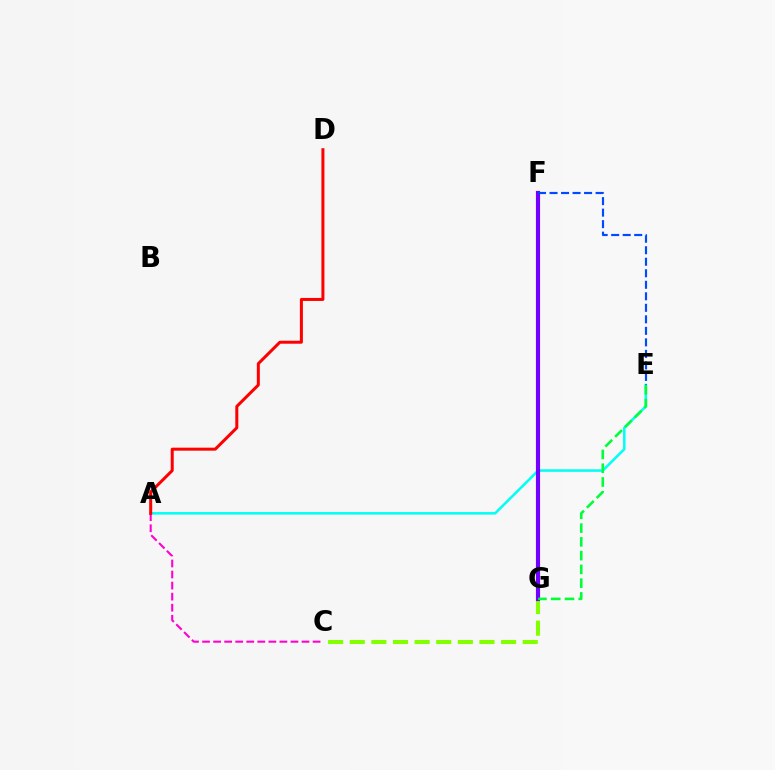{('A', 'E'): [{'color': '#00fff6', 'line_style': 'solid', 'thickness': 1.82}], ('C', 'G'): [{'color': '#84ff00', 'line_style': 'dashed', 'thickness': 2.94}], ('A', 'C'): [{'color': '#ff00cf', 'line_style': 'dashed', 'thickness': 1.5}], ('F', 'G'): [{'color': '#ffbd00', 'line_style': 'dotted', 'thickness': 2.09}, {'color': '#7200ff', 'line_style': 'solid', 'thickness': 2.98}], ('E', 'F'): [{'color': '#004bff', 'line_style': 'dashed', 'thickness': 1.56}], ('A', 'D'): [{'color': '#ff0000', 'line_style': 'solid', 'thickness': 2.16}], ('E', 'G'): [{'color': '#00ff39', 'line_style': 'dashed', 'thickness': 1.87}]}